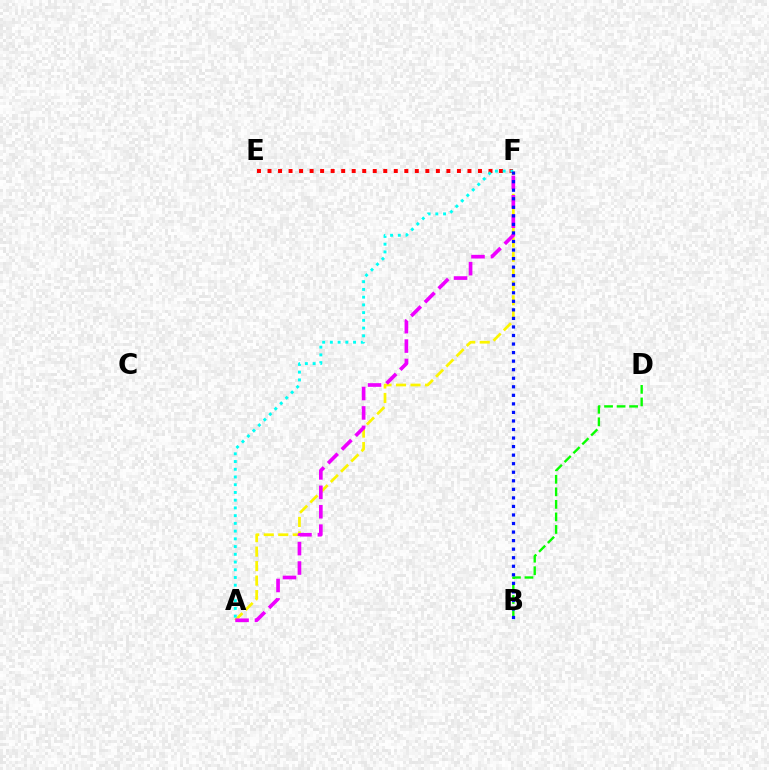{('A', 'F'): [{'color': '#fcf500', 'line_style': 'dashed', 'thickness': 1.97}, {'color': '#ee00ff', 'line_style': 'dashed', 'thickness': 2.64}, {'color': '#00fff6', 'line_style': 'dotted', 'thickness': 2.1}], ('E', 'F'): [{'color': '#ff0000', 'line_style': 'dotted', 'thickness': 2.86}], ('B', 'D'): [{'color': '#08ff00', 'line_style': 'dashed', 'thickness': 1.7}], ('B', 'F'): [{'color': '#0010ff', 'line_style': 'dotted', 'thickness': 2.32}]}